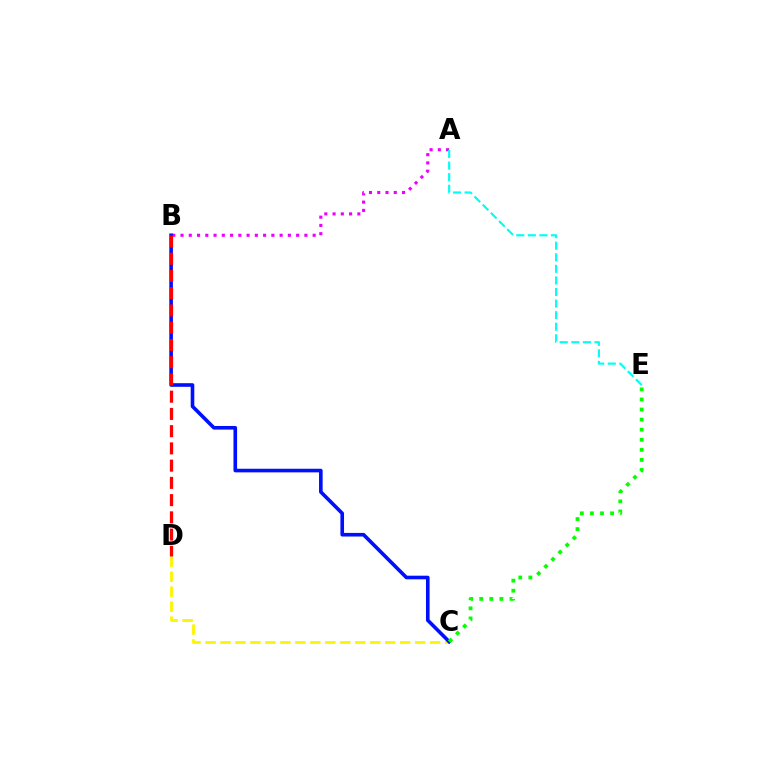{('C', 'D'): [{'color': '#fcf500', 'line_style': 'dashed', 'thickness': 2.03}], ('A', 'B'): [{'color': '#ee00ff', 'line_style': 'dotted', 'thickness': 2.24}], ('B', 'C'): [{'color': '#0010ff', 'line_style': 'solid', 'thickness': 2.61}], ('C', 'E'): [{'color': '#08ff00', 'line_style': 'dotted', 'thickness': 2.74}], ('A', 'E'): [{'color': '#00fff6', 'line_style': 'dashed', 'thickness': 1.57}], ('B', 'D'): [{'color': '#ff0000', 'line_style': 'dashed', 'thickness': 2.34}]}